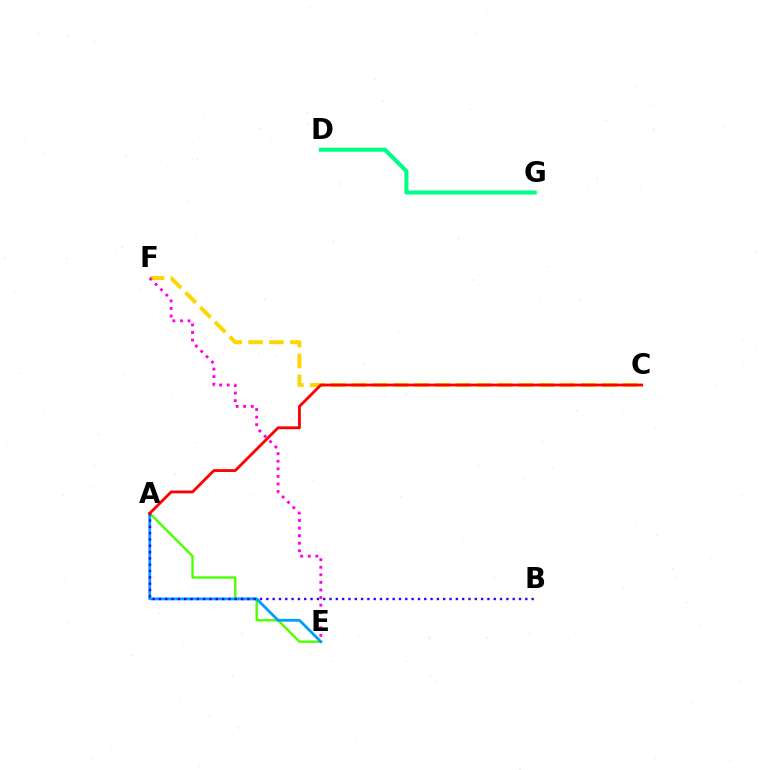{('C', 'F'): [{'color': '#ffd500', 'line_style': 'dashed', 'thickness': 2.83}], ('A', 'E'): [{'color': '#4fff00', 'line_style': 'solid', 'thickness': 1.71}, {'color': '#009eff', 'line_style': 'solid', 'thickness': 2.01}], ('D', 'G'): [{'color': '#00ff86', 'line_style': 'solid', 'thickness': 2.94}], ('A', 'B'): [{'color': '#3700ff', 'line_style': 'dotted', 'thickness': 1.72}], ('E', 'F'): [{'color': '#ff00ed', 'line_style': 'dotted', 'thickness': 2.06}], ('A', 'C'): [{'color': '#ff0000', 'line_style': 'solid', 'thickness': 2.03}]}